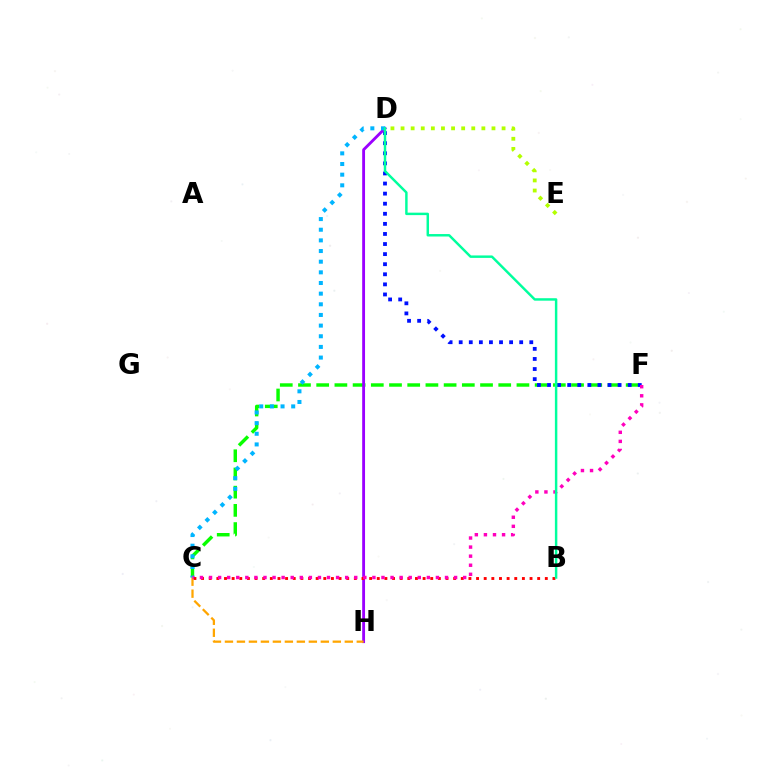{('C', 'F'): [{'color': '#08ff00', 'line_style': 'dashed', 'thickness': 2.47}, {'color': '#ff00bd', 'line_style': 'dotted', 'thickness': 2.47}], ('D', 'F'): [{'color': '#0010ff', 'line_style': 'dotted', 'thickness': 2.74}], ('D', 'H'): [{'color': '#9b00ff', 'line_style': 'solid', 'thickness': 2.05}], ('C', 'D'): [{'color': '#00b5ff', 'line_style': 'dotted', 'thickness': 2.89}], ('B', 'C'): [{'color': '#ff0000', 'line_style': 'dotted', 'thickness': 2.08}], ('C', 'H'): [{'color': '#ffa500', 'line_style': 'dashed', 'thickness': 1.63}], ('B', 'D'): [{'color': '#00ff9d', 'line_style': 'solid', 'thickness': 1.77}], ('D', 'E'): [{'color': '#b3ff00', 'line_style': 'dotted', 'thickness': 2.74}]}